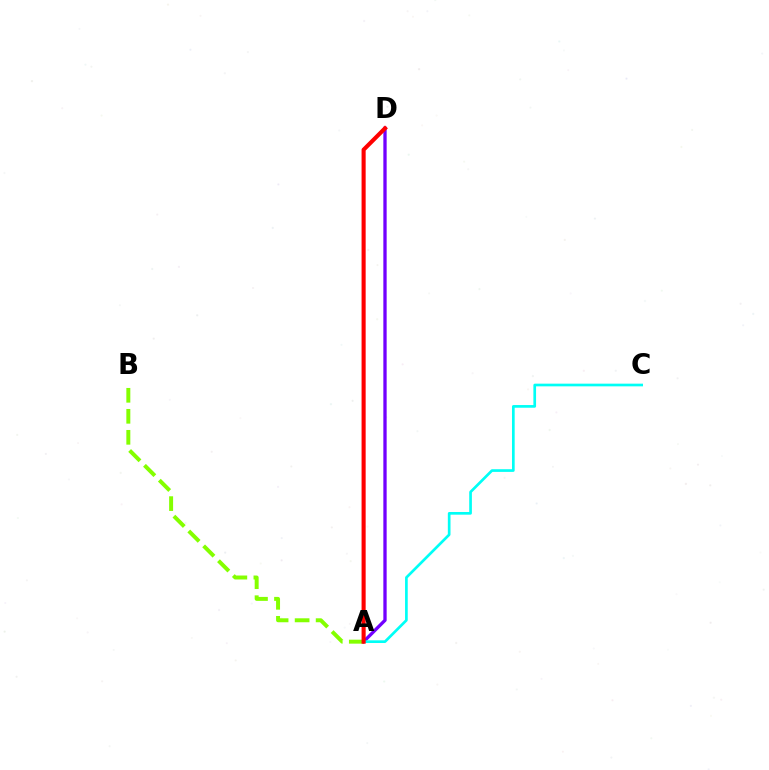{('A', 'D'): [{'color': '#7200ff', 'line_style': 'solid', 'thickness': 2.39}, {'color': '#ff0000', 'line_style': 'solid', 'thickness': 2.95}], ('A', 'B'): [{'color': '#84ff00', 'line_style': 'dashed', 'thickness': 2.85}], ('A', 'C'): [{'color': '#00fff6', 'line_style': 'solid', 'thickness': 1.93}]}